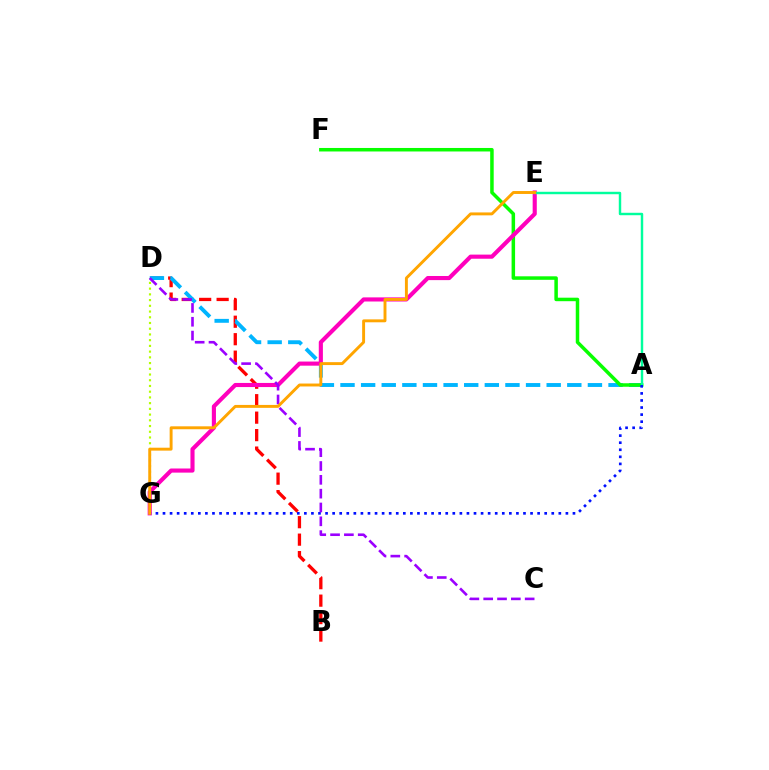{('B', 'D'): [{'color': '#ff0000', 'line_style': 'dashed', 'thickness': 2.37}], ('A', 'D'): [{'color': '#00b5ff', 'line_style': 'dashed', 'thickness': 2.8}], ('A', 'F'): [{'color': '#08ff00', 'line_style': 'solid', 'thickness': 2.52}], ('D', 'G'): [{'color': '#b3ff00', 'line_style': 'dotted', 'thickness': 1.56}], ('E', 'G'): [{'color': '#ff00bd', 'line_style': 'solid', 'thickness': 2.97}, {'color': '#ffa500', 'line_style': 'solid', 'thickness': 2.1}], ('A', 'E'): [{'color': '#00ff9d', 'line_style': 'solid', 'thickness': 1.75}], ('A', 'G'): [{'color': '#0010ff', 'line_style': 'dotted', 'thickness': 1.92}], ('C', 'D'): [{'color': '#9b00ff', 'line_style': 'dashed', 'thickness': 1.88}]}